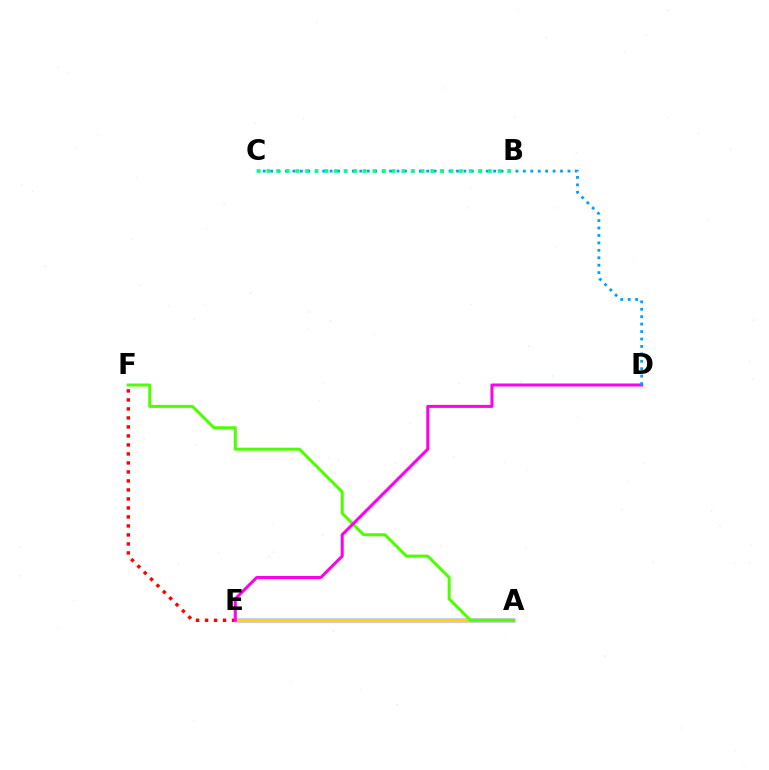{('E', 'F'): [{'color': '#ff0000', 'line_style': 'dotted', 'thickness': 2.45}], ('A', 'E'): [{'color': '#3700ff', 'line_style': 'solid', 'thickness': 2.47}, {'color': '#ffd500', 'line_style': 'solid', 'thickness': 2.29}], ('A', 'F'): [{'color': '#4fff00', 'line_style': 'solid', 'thickness': 2.17}], ('D', 'E'): [{'color': '#ff00ed', 'line_style': 'solid', 'thickness': 2.17}], ('C', 'D'): [{'color': '#009eff', 'line_style': 'dotted', 'thickness': 2.02}], ('B', 'C'): [{'color': '#00ff86', 'line_style': 'dotted', 'thickness': 2.62}]}